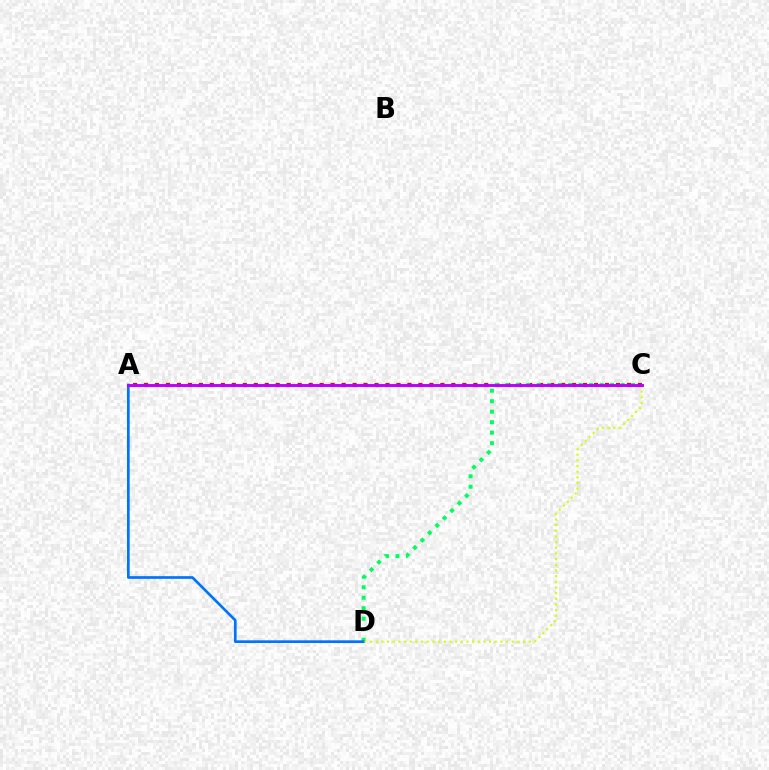{('A', 'C'): [{'color': '#ff0000', 'line_style': 'dotted', 'thickness': 2.98}, {'color': '#b900ff', 'line_style': 'solid', 'thickness': 2.09}], ('C', 'D'): [{'color': '#00ff5c', 'line_style': 'dotted', 'thickness': 2.85}, {'color': '#d1ff00', 'line_style': 'dotted', 'thickness': 1.54}], ('A', 'D'): [{'color': '#0074ff', 'line_style': 'solid', 'thickness': 1.94}]}